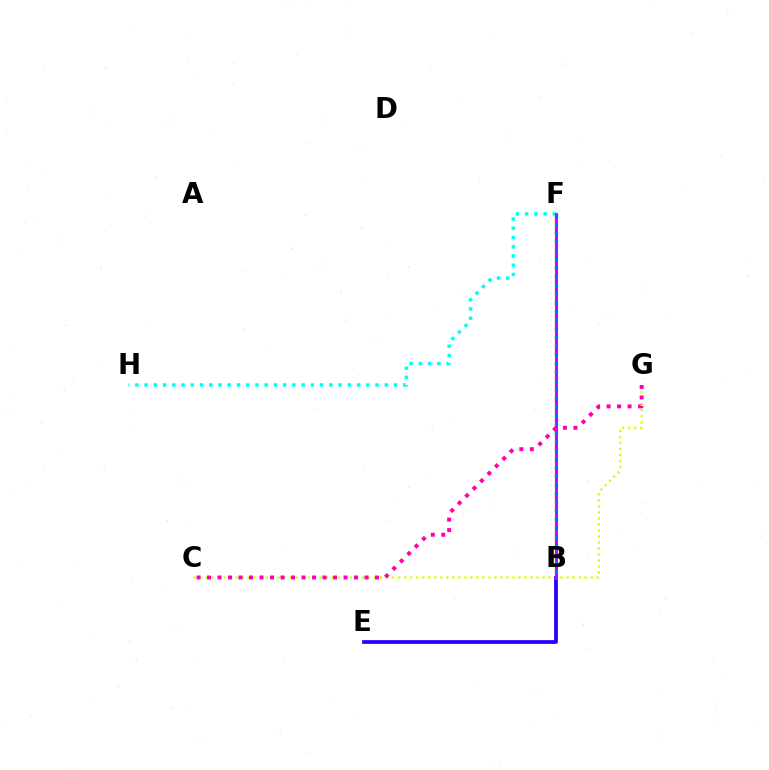{('C', 'G'): [{'color': '#d1ff00', 'line_style': 'dotted', 'thickness': 1.64}, {'color': '#ff00ac', 'line_style': 'dotted', 'thickness': 2.85}], ('F', 'H'): [{'color': '#00fff6', 'line_style': 'dotted', 'thickness': 2.51}], ('B', 'F'): [{'color': '#ff0000', 'line_style': 'dotted', 'thickness': 1.88}, {'color': '#00ff5c', 'line_style': 'dotted', 'thickness': 2.22}, {'color': '#ff9400', 'line_style': 'dashed', 'thickness': 1.64}, {'color': '#3dff00', 'line_style': 'solid', 'thickness': 1.9}, {'color': '#b900ff', 'line_style': 'solid', 'thickness': 1.99}, {'color': '#0074ff', 'line_style': 'dotted', 'thickness': 2.36}], ('B', 'E'): [{'color': '#2500ff', 'line_style': 'solid', 'thickness': 2.69}]}